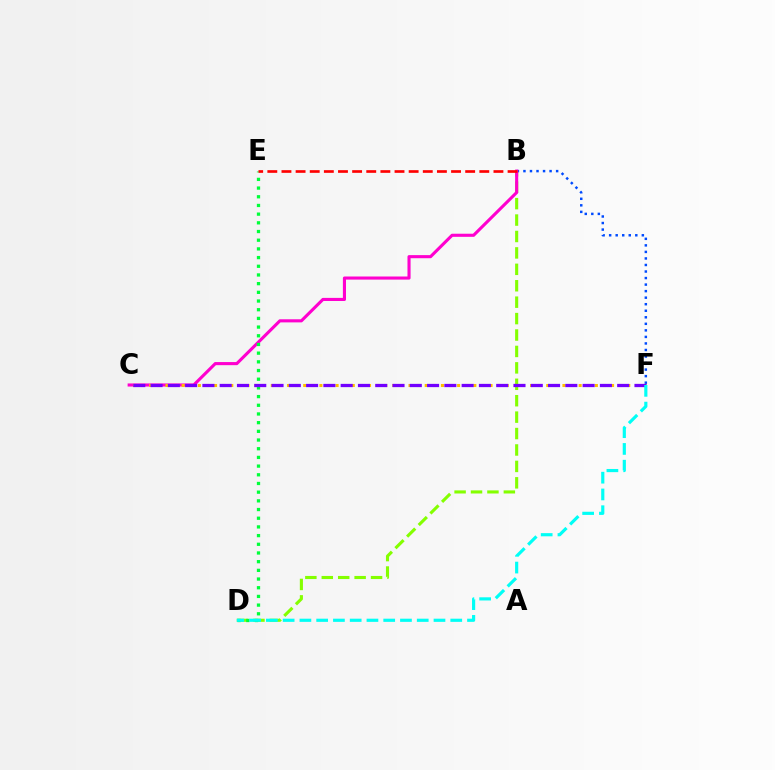{('B', 'D'): [{'color': '#84ff00', 'line_style': 'dashed', 'thickness': 2.23}], ('B', 'F'): [{'color': '#004bff', 'line_style': 'dotted', 'thickness': 1.78}], ('B', 'C'): [{'color': '#ff00cf', 'line_style': 'solid', 'thickness': 2.23}], ('D', 'E'): [{'color': '#00ff39', 'line_style': 'dotted', 'thickness': 2.36}], ('C', 'F'): [{'color': '#ffbd00', 'line_style': 'dotted', 'thickness': 2.2}, {'color': '#7200ff', 'line_style': 'dashed', 'thickness': 2.35}], ('D', 'F'): [{'color': '#00fff6', 'line_style': 'dashed', 'thickness': 2.28}], ('B', 'E'): [{'color': '#ff0000', 'line_style': 'dashed', 'thickness': 1.92}]}